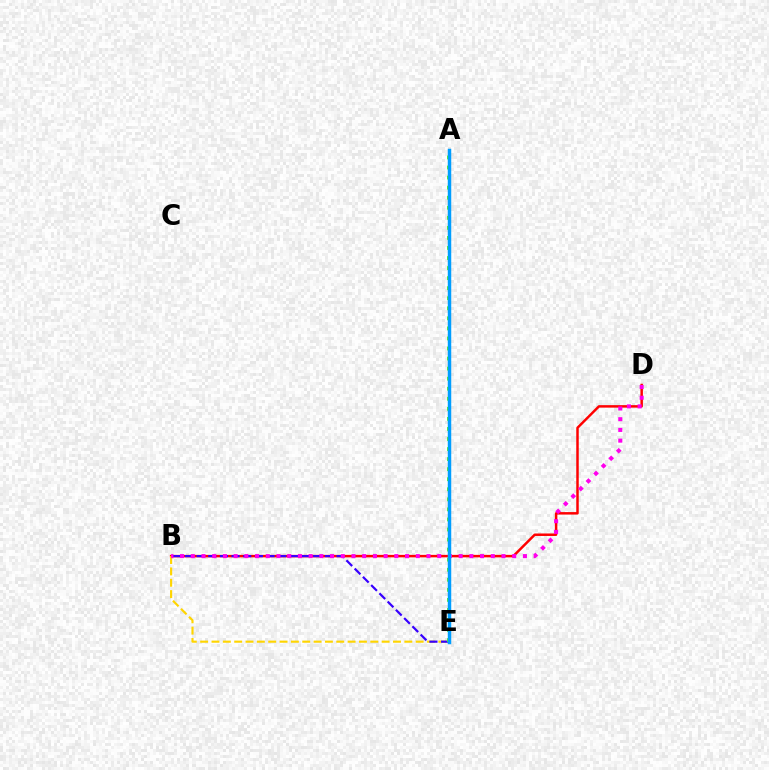{('B', 'D'): [{'color': '#ff0000', 'line_style': 'solid', 'thickness': 1.79}, {'color': '#ff00ed', 'line_style': 'dotted', 'thickness': 2.91}], ('B', 'E'): [{'color': '#ffd500', 'line_style': 'dashed', 'thickness': 1.54}, {'color': '#3700ff', 'line_style': 'dashed', 'thickness': 1.58}], ('A', 'E'): [{'color': '#00ff86', 'line_style': 'solid', 'thickness': 1.89}, {'color': '#4fff00', 'line_style': 'dotted', 'thickness': 2.73}, {'color': '#009eff', 'line_style': 'solid', 'thickness': 2.5}]}